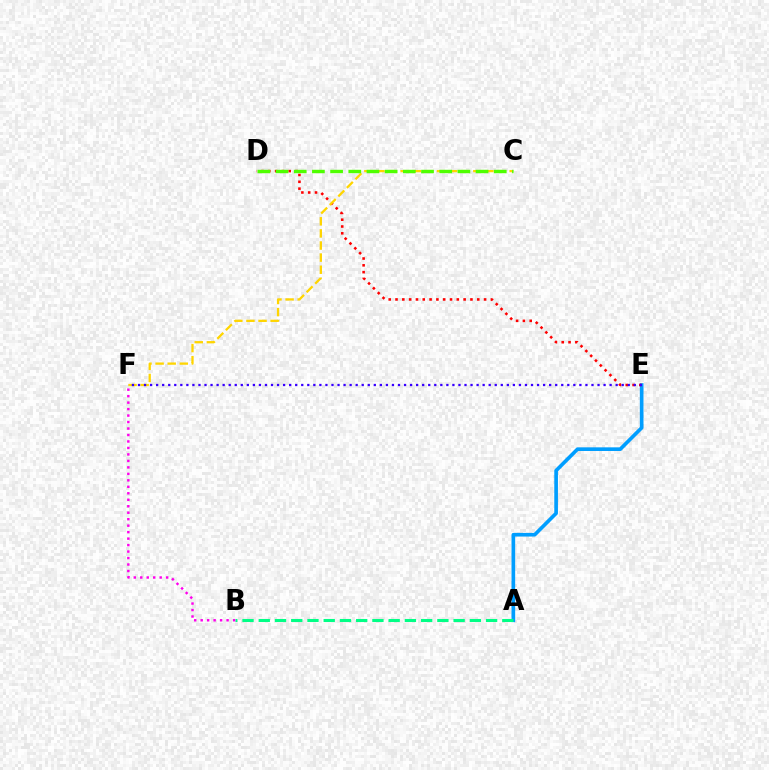{('A', 'E'): [{'color': '#009eff', 'line_style': 'solid', 'thickness': 2.63}], ('D', 'E'): [{'color': '#ff0000', 'line_style': 'dotted', 'thickness': 1.85}], ('C', 'F'): [{'color': '#ffd500', 'line_style': 'dashed', 'thickness': 1.64}], ('E', 'F'): [{'color': '#3700ff', 'line_style': 'dotted', 'thickness': 1.64}], ('C', 'D'): [{'color': '#4fff00', 'line_style': 'dashed', 'thickness': 2.47}], ('A', 'B'): [{'color': '#00ff86', 'line_style': 'dashed', 'thickness': 2.21}], ('B', 'F'): [{'color': '#ff00ed', 'line_style': 'dotted', 'thickness': 1.76}]}